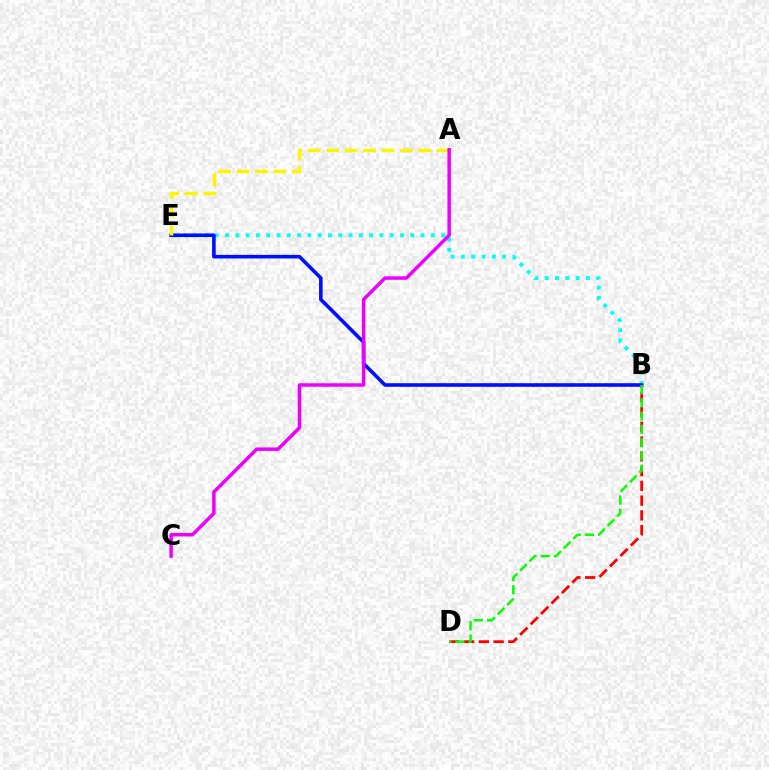{('B', 'E'): [{'color': '#00fff6', 'line_style': 'dotted', 'thickness': 2.8}, {'color': '#0010ff', 'line_style': 'solid', 'thickness': 2.59}], ('B', 'D'): [{'color': '#ff0000', 'line_style': 'dashed', 'thickness': 2.01}, {'color': '#08ff00', 'line_style': 'dashed', 'thickness': 1.8}], ('A', 'E'): [{'color': '#fcf500', 'line_style': 'dashed', 'thickness': 2.5}], ('A', 'C'): [{'color': '#ee00ff', 'line_style': 'solid', 'thickness': 2.51}]}